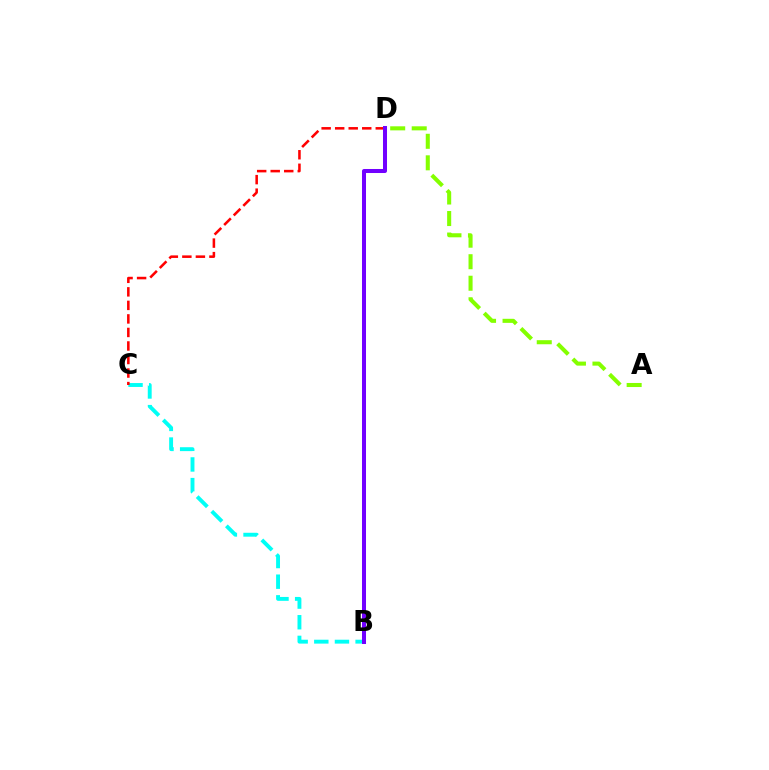{('A', 'D'): [{'color': '#84ff00', 'line_style': 'dashed', 'thickness': 2.92}], ('B', 'C'): [{'color': '#00fff6', 'line_style': 'dashed', 'thickness': 2.81}], ('C', 'D'): [{'color': '#ff0000', 'line_style': 'dashed', 'thickness': 1.84}], ('B', 'D'): [{'color': '#7200ff', 'line_style': 'solid', 'thickness': 2.89}]}